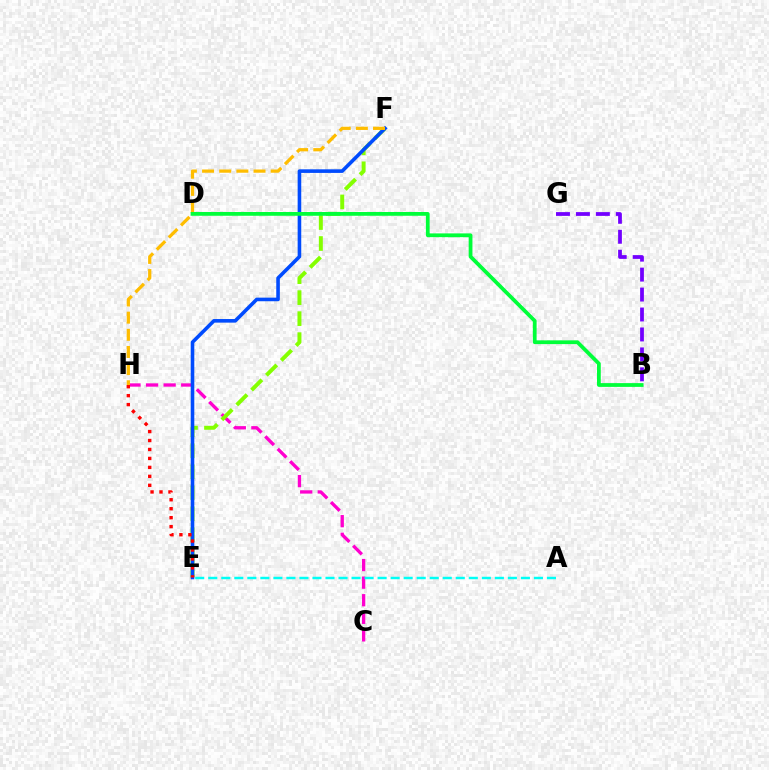{('C', 'H'): [{'color': '#ff00cf', 'line_style': 'dashed', 'thickness': 2.39}], ('A', 'E'): [{'color': '#00fff6', 'line_style': 'dashed', 'thickness': 1.77}], ('E', 'F'): [{'color': '#84ff00', 'line_style': 'dashed', 'thickness': 2.85}, {'color': '#004bff', 'line_style': 'solid', 'thickness': 2.59}], ('B', 'G'): [{'color': '#7200ff', 'line_style': 'dashed', 'thickness': 2.71}], ('F', 'H'): [{'color': '#ffbd00', 'line_style': 'dashed', 'thickness': 2.33}], ('B', 'D'): [{'color': '#00ff39', 'line_style': 'solid', 'thickness': 2.71}], ('E', 'H'): [{'color': '#ff0000', 'line_style': 'dotted', 'thickness': 2.43}]}